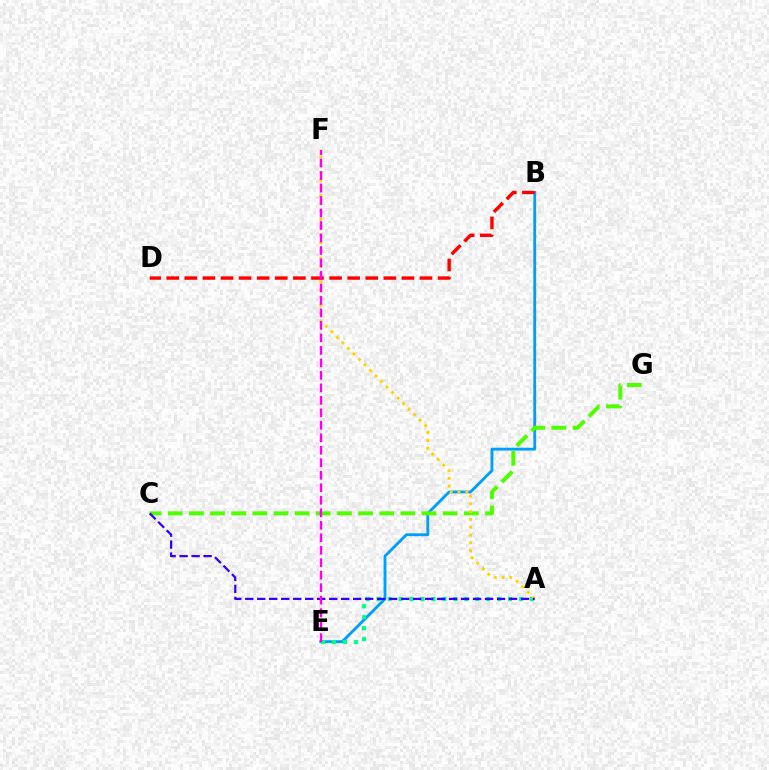{('B', 'E'): [{'color': '#009eff', 'line_style': 'solid', 'thickness': 2.05}], ('A', 'E'): [{'color': '#00ff86', 'line_style': 'dotted', 'thickness': 2.98}], ('C', 'G'): [{'color': '#4fff00', 'line_style': 'dashed', 'thickness': 2.87}], ('B', 'D'): [{'color': '#ff0000', 'line_style': 'dashed', 'thickness': 2.46}], ('A', 'F'): [{'color': '#ffd500', 'line_style': 'dotted', 'thickness': 2.12}], ('A', 'C'): [{'color': '#3700ff', 'line_style': 'dashed', 'thickness': 1.63}], ('E', 'F'): [{'color': '#ff00ed', 'line_style': 'dashed', 'thickness': 1.7}]}